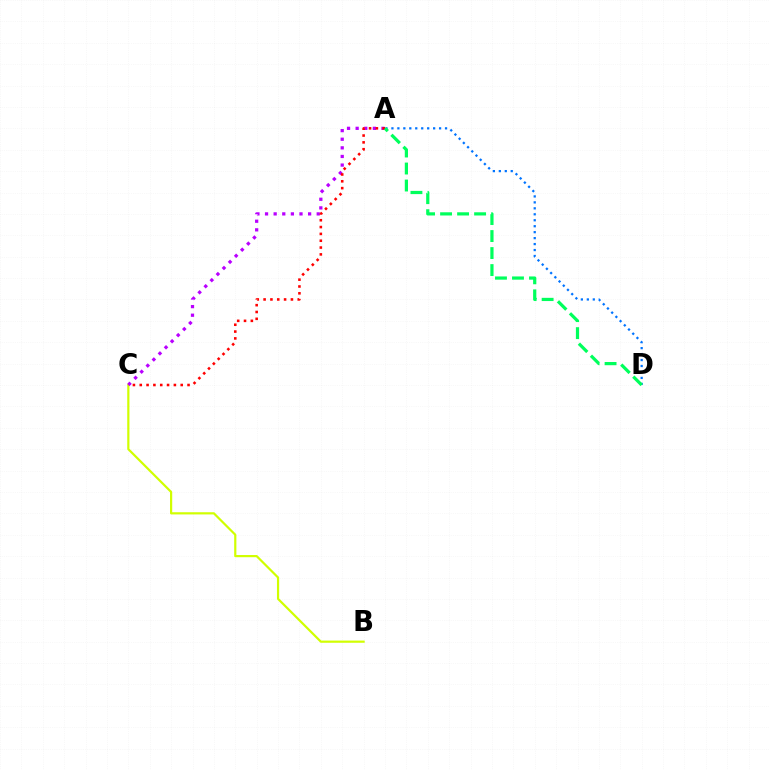{('B', 'C'): [{'color': '#d1ff00', 'line_style': 'solid', 'thickness': 1.58}], ('A', 'D'): [{'color': '#0074ff', 'line_style': 'dotted', 'thickness': 1.62}, {'color': '#00ff5c', 'line_style': 'dashed', 'thickness': 2.31}], ('A', 'C'): [{'color': '#b900ff', 'line_style': 'dotted', 'thickness': 2.34}, {'color': '#ff0000', 'line_style': 'dotted', 'thickness': 1.86}]}